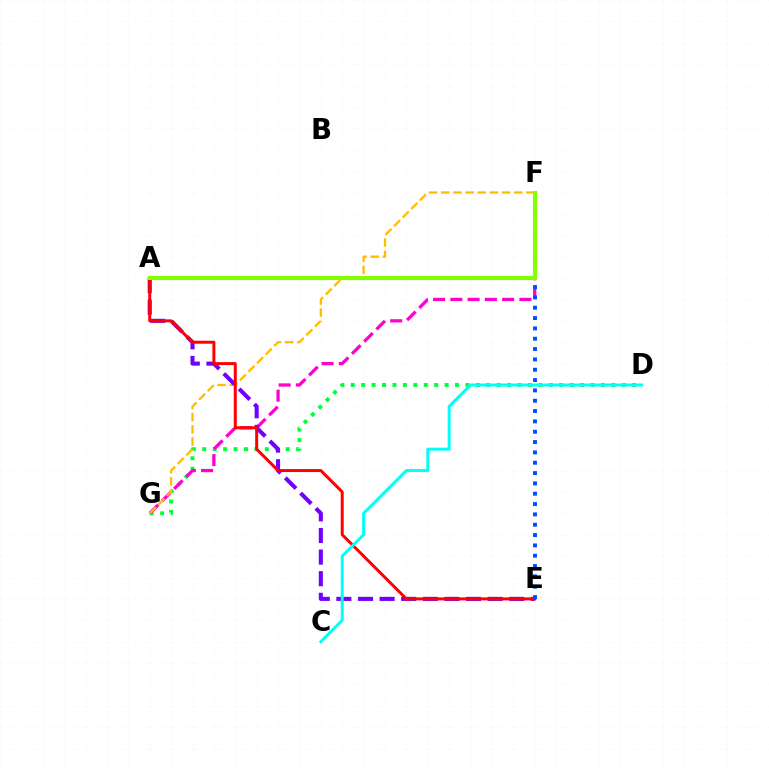{('D', 'G'): [{'color': '#00ff39', 'line_style': 'dotted', 'thickness': 2.83}], ('F', 'G'): [{'color': '#ff00cf', 'line_style': 'dashed', 'thickness': 2.34}, {'color': '#ffbd00', 'line_style': 'dashed', 'thickness': 1.65}], ('A', 'E'): [{'color': '#7200ff', 'line_style': 'dashed', 'thickness': 2.94}, {'color': '#ff0000', 'line_style': 'solid', 'thickness': 2.15}], ('C', 'D'): [{'color': '#00fff6', 'line_style': 'solid', 'thickness': 2.14}], ('E', 'F'): [{'color': '#004bff', 'line_style': 'dotted', 'thickness': 2.81}], ('A', 'F'): [{'color': '#84ff00', 'line_style': 'solid', 'thickness': 2.98}]}